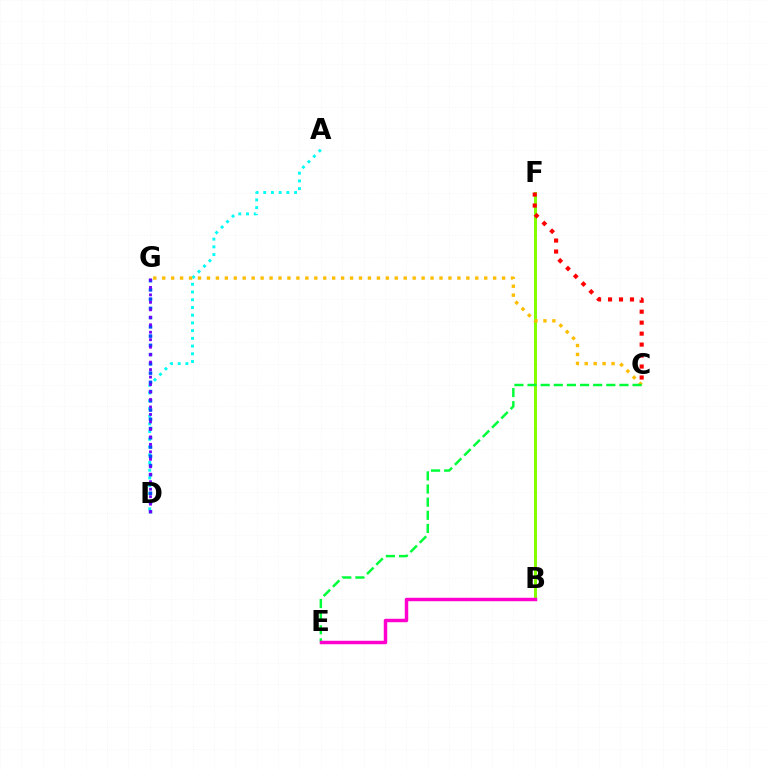{('B', 'F'): [{'color': '#84ff00', 'line_style': 'solid', 'thickness': 2.16}], ('A', 'D'): [{'color': '#00fff6', 'line_style': 'dotted', 'thickness': 2.1}], ('C', 'F'): [{'color': '#ff0000', 'line_style': 'dotted', 'thickness': 2.98}], ('D', 'G'): [{'color': '#004bff', 'line_style': 'dotted', 'thickness': 2.51}, {'color': '#7200ff', 'line_style': 'dotted', 'thickness': 2.03}], ('C', 'G'): [{'color': '#ffbd00', 'line_style': 'dotted', 'thickness': 2.43}], ('C', 'E'): [{'color': '#00ff39', 'line_style': 'dashed', 'thickness': 1.78}], ('B', 'E'): [{'color': '#ff00cf', 'line_style': 'solid', 'thickness': 2.49}]}